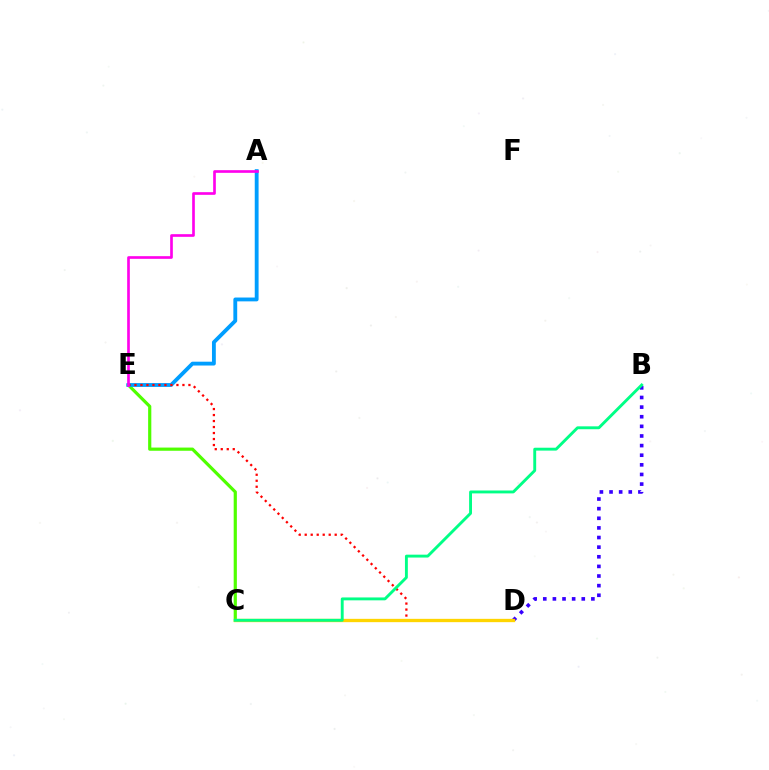{('C', 'E'): [{'color': '#4fff00', 'line_style': 'solid', 'thickness': 2.3}], ('B', 'D'): [{'color': '#3700ff', 'line_style': 'dotted', 'thickness': 2.61}], ('A', 'E'): [{'color': '#009eff', 'line_style': 'solid', 'thickness': 2.76}, {'color': '#ff00ed', 'line_style': 'solid', 'thickness': 1.92}], ('D', 'E'): [{'color': '#ff0000', 'line_style': 'dotted', 'thickness': 1.63}], ('C', 'D'): [{'color': '#ffd500', 'line_style': 'solid', 'thickness': 2.39}], ('B', 'C'): [{'color': '#00ff86', 'line_style': 'solid', 'thickness': 2.08}]}